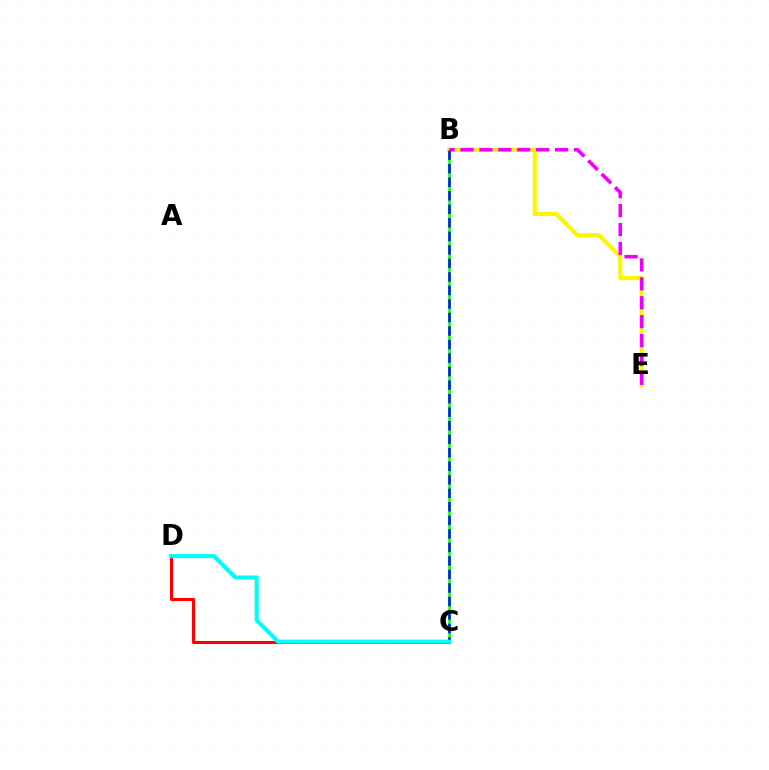{('B', 'C'): [{'color': '#08ff00', 'line_style': 'solid', 'thickness': 1.83}, {'color': '#0010ff', 'line_style': 'dashed', 'thickness': 1.84}], ('B', 'E'): [{'color': '#fcf500', 'line_style': 'solid', 'thickness': 2.97}, {'color': '#ee00ff', 'line_style': 'dashed', 'thickness': 2.57}], ('C', 'D'): [{'color': '#ff0000', 'line_style': 'solid', 'thickness': 2.2}, {'color': '#00fff6', 'line_style': 'solid', 'thickness': 2.94}]}